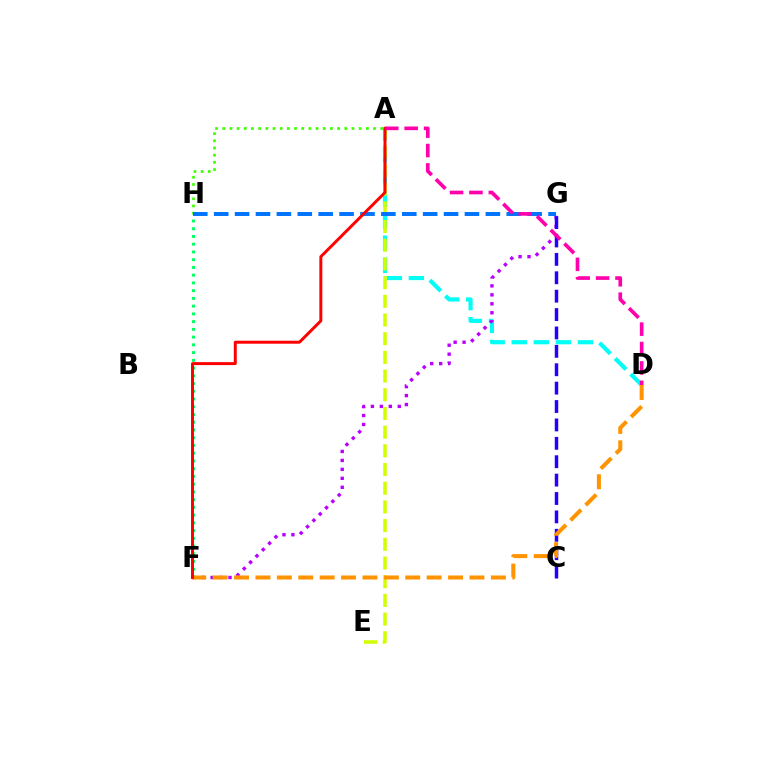{('A', 'D'): [{'color': '#00fff6', 'line_style': 'dashed', 'thickness': 3.0}, {'color': '#ff00ac', 'line_style': 'dashed', 'thickness': 2.64}], ('F', 'G'): [{'color': '#b900ff', 'line_style': 'dotted', 'thickness': 2.43}], ('A', 'E'): [{'color': '#d1ff00', 'line_style': 'dashed', 'thickness': 2.54}], ('F', 'H'): [{'color': '#00ff5c', 'line_style': 'dotted', 'thickness': 2.1}], ('C', 'G'): [{'color': '#2500ff', 'line_style': 'dashed', 'thickness': 2.5}], ('A', 'H'): [{'color': '#3dff00', 'line_style': 'dotted', 'thickness': 1.95}], ('D', 'F'): [{'color': '#ff9400', 'line_style': 'dashed', 'thickness': 2.91}], ('G', 'H'): [{'color': '#0074ff', 'line_style': 'dashed', 'thickness': 2.84}], ('A', 'F'): [{'color': '#ff0000', 'line_style': 'solid', 'thickness': 2.14}]}